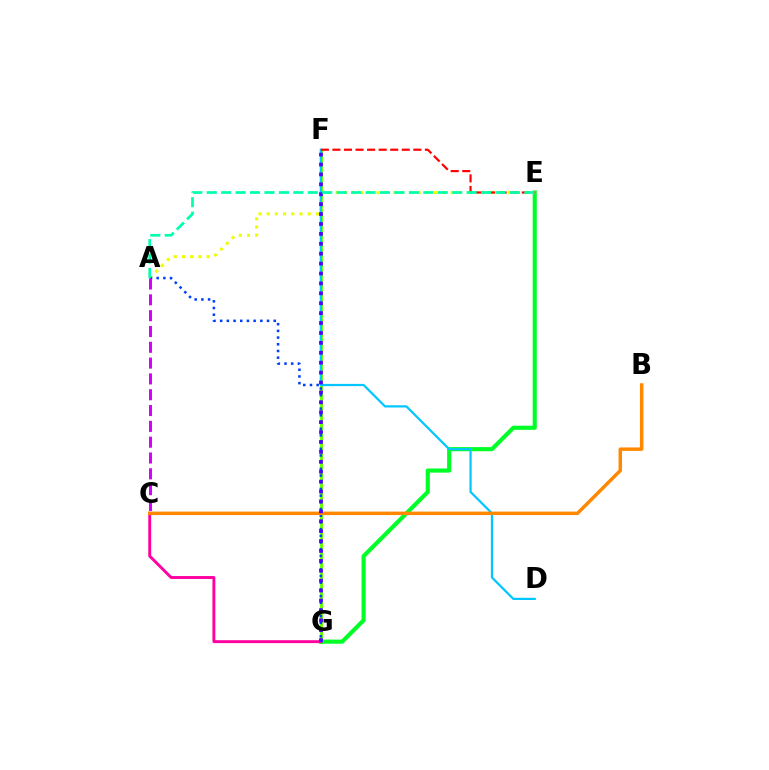{('F', 'G'): [{'color': '#66ff00', 'line_style': 'solid', 'thickness': 2.11}, {'color': '#4f00ff', 'line_style': 'dotted', 'thickness': 2.69}], ('E', 'G'): [{'color': '#00ff27', 'line_style': 'solid', 'thickness': 2.98}], ('A', 'E'): [{'color': '#eeff00', 'line_style': 'dotted', 'thickness': 2.23}, {'color': '#00ffaf', 'line_style': 'dashed', 'thickness': 1.96}], ('D', 'F'): [{'color': '#00c7ff', 'line_style': 'solid', 'thickness': 1.59}], ('C', 'G'): [{'color': '#ff00a0', 'line_style': 'solid', 'thickness': 2.1}], ('E', 'F'): [{'color': '#ff0000', 'line_style': 'dashed', 'thickness': 1.57}], ('A', 'G'): [{'color': '#003fff', 'line_style': 'dotted', 'thickness': 1.82}], ('B', 'C'): [{'color': '#ff8800', 'line_style': 'solid', 'thickness': 2.49}], ('A', 'C'): [{'color': '#d600ff', 'line_style': 'dashed', 'thickness': 2.15}]}